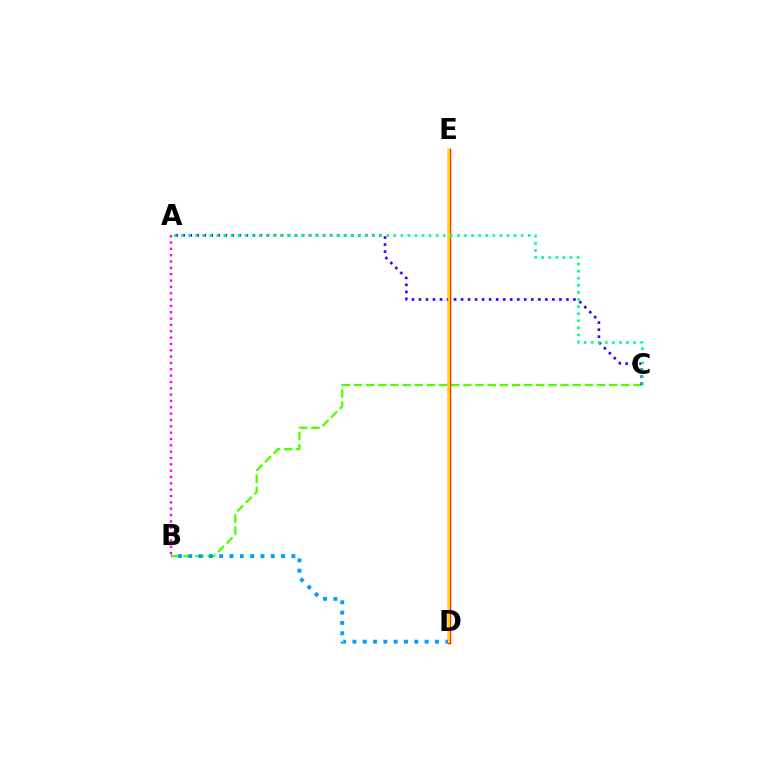{('B', 'C'): [{'color': '#4fff00', 'line_style': 'dashed', 'thickness': 1.65}], ('B', 'D'): [{'color': '#009eff', 'line_style': 'dotted', 'thickness': 2.8}], ('D', 'E'): [{'color': '#ff0000', 'line_style': 'solid', 'thickness': 2.47}, {'color': '#ffd500', 'line_style': 'solid', 'thickness': 1.76}], ('A', 'B'): [{'color': '#ff00ed', 'line_style': 'dotted', 'thickness': 1.72}], ('A', 'C'): [{'color': '#3700ff', 'line_style': 'dotted', 'thickness': 1.91}, {'color': '#00ff86', 'line_style': 'dotted', 'thickness': 1.92}]}